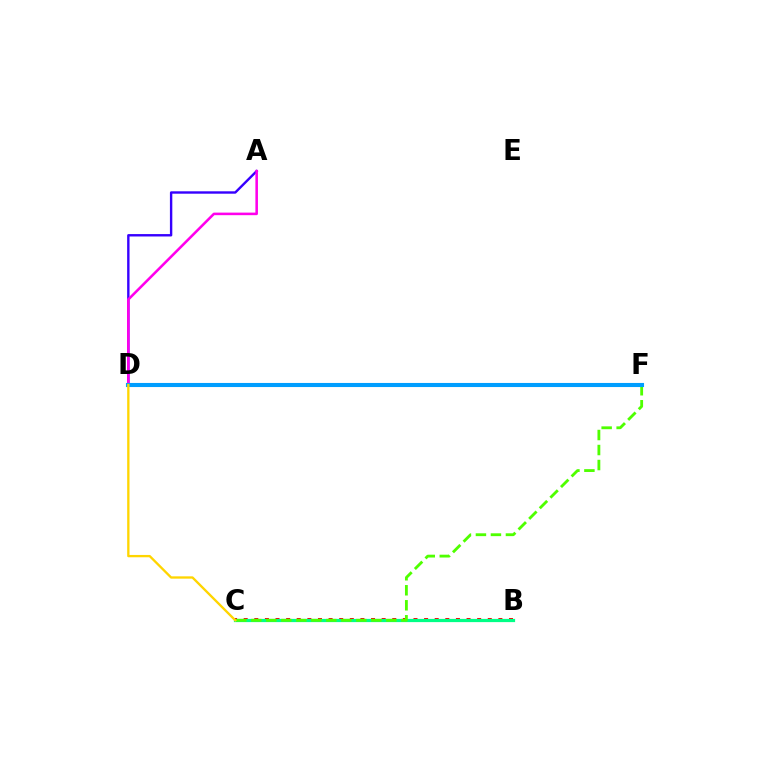{('B', 'C'): [{'color': '#ff0000', 'line_style': 'dotted', 'thickness': 2.88}, {'color': '#00ff86', 'line_style': 'solid', 'thickness': 2.32}], ('C', 'F'): [{'color': '#4fff00', 'line_style': 'dashed', 'thickness': 2.04}], ('A', 'D'): [{'color': '#3700ff', 'line_style': 'solid', 'thickness': 1.73}, {'color': '#ff00ed', 'line_style': 'solid', 'thickness': 1.84}], ('D', 'F'): [{'color': '#009eff', 'line_style': 'solid', 'thickness': 2.95}], ('C', 'D'): [{'color': '#ffd500', 'line_style': 'solid', 'thickness': 1.67}]}